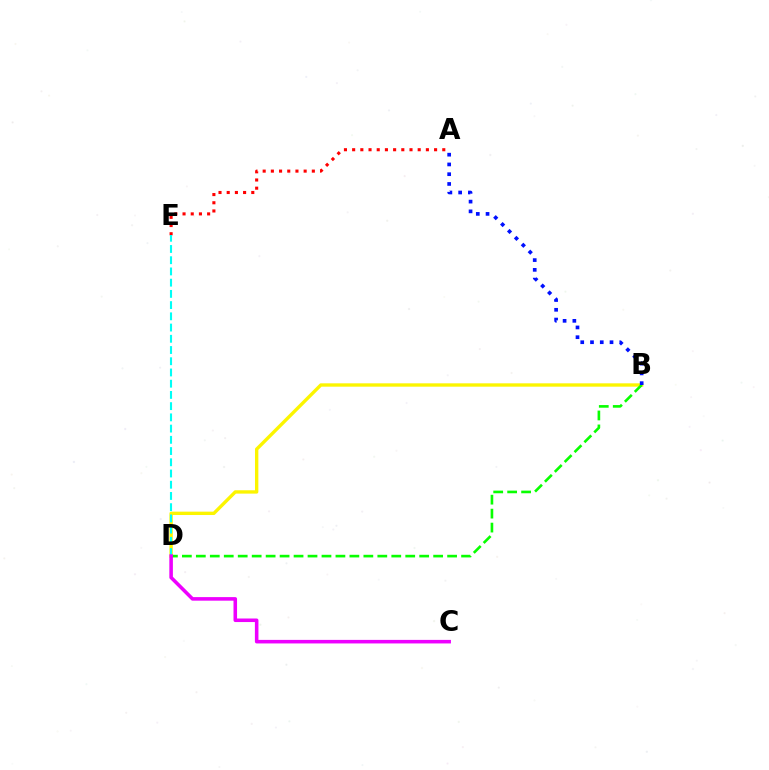{('B', 'D'): [{'color': '#fcf500', 'line_style': 'solid', 'thickness': 2.42}, {'color': '#08ff00', 'line_style': 'dashed', 'thickness': 1.9}], ('A', 'B'): [{'color': '#0010ff', 'line_style': 'dotted', 'thickness': 2.65}], ('A', 'E'): [{'color': '#ff0000', 'line_style': 'dotted', 'thickness': 2.23}], ('D', 'E'): [{'color': '#00fff6', 'line_style': 'dashed', 'thickness': 1.53}], ('C', 'D'): [{'color': '#ee00ff', 'line_style': 'solid', 'thickness': 2.56}]}